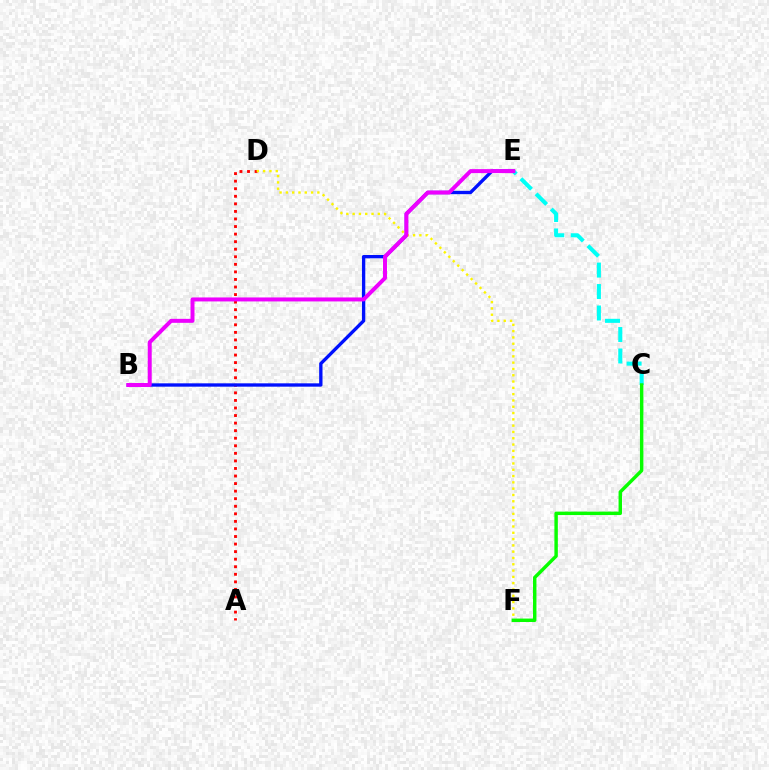{('A', 'D'): [{'color': '#ff0000', 'line_style': 'dotted', 'thickness': 2.05}], ('B', 'E'): [{'color': '#0010ff', 'line_style': 'solid', 'thickness': 2.4}, {'color': '#ee00ff', 'line_style': 'solid', 'thickness': 2.87}], ('D', 'F'): [{'color': '#fcf500', 'line_style': 'dotted', 'thickness': 1.71}], ('C', 'E'): [{'color': '#00fff6', 'line_style': 'dashed', 'thickness': 2.92}], ('C', 'F'): [{'color': '#08ff00', 'line_style': 'solid', 'thickness': 2.47}]}